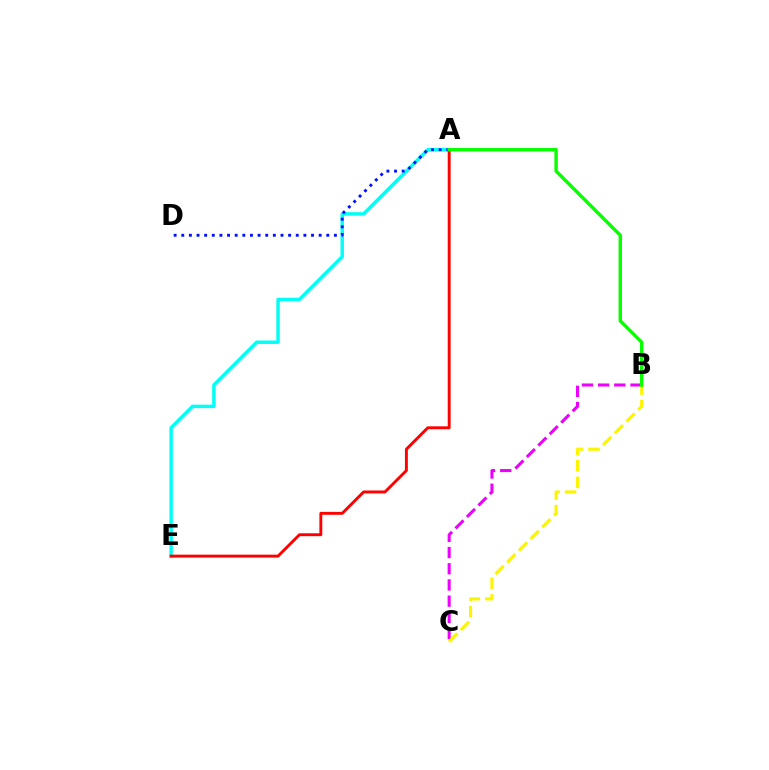{('A', 'E'): [{'color': '#00fff6', 'line_style': 'solid', 'thickness': 2.48}, {'color': '#ff0000', 'line_style': 'solid', 'thickness': 2.09}], ('B', 'C'): [{'color': '#ee00ff', 'line_style': 'dashed', 'thickness': 2.2}, {'color': '#fcf500', 'line_style': 'dashed', 'thickness': 2.25}], ('A', 'D'): [{'color': '#0010ff', 'line_style': 'dotted', 'thickness': 2.07}], ('A', 'B'): [{'color': '#08ff00', 'line_style': 'solid', 'thickness': 2.47}]}